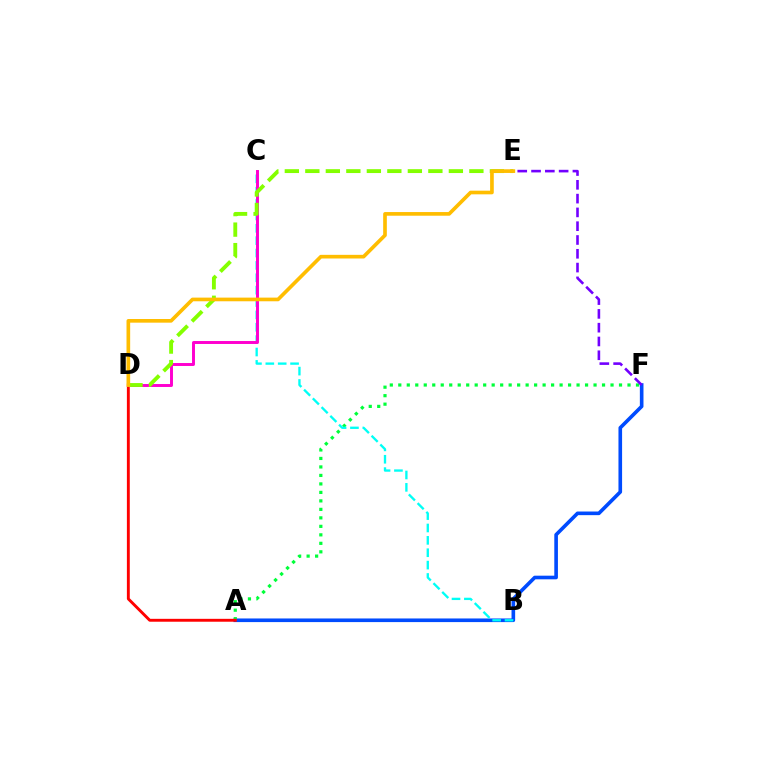{('A', 'F'): [{'color': '#004bff', 'line_style': 'solid', 'thickness': 2.61}, {'color': '#00ff39', 'line_style': 'dotted', 'thickness': 2.31}], ('E', 'F'): [{'color': '#7200ff', 'line_style': 'dashed', 'thickness': 1.87}], ('A', 'D'): [{'color': '#ff0000', 'line_style': 'solid', 'thickness': 2.09}], ('B', 'C'): [{'color': '#00fff6', 'line_style': 'dashed', 'thickness': 1.68}], ('C', 'D'): [{'color': '#ff00cf', 'line_style': 'solid', 'thickness': 2.12}], ('D', 'E'): [{'color': '#84ff00', 'line_style': 'dashed', 'thickness': 2.79}, {'color': '#ffbd00', 'line_style': 'solid', 'thickness': 2.64}]}